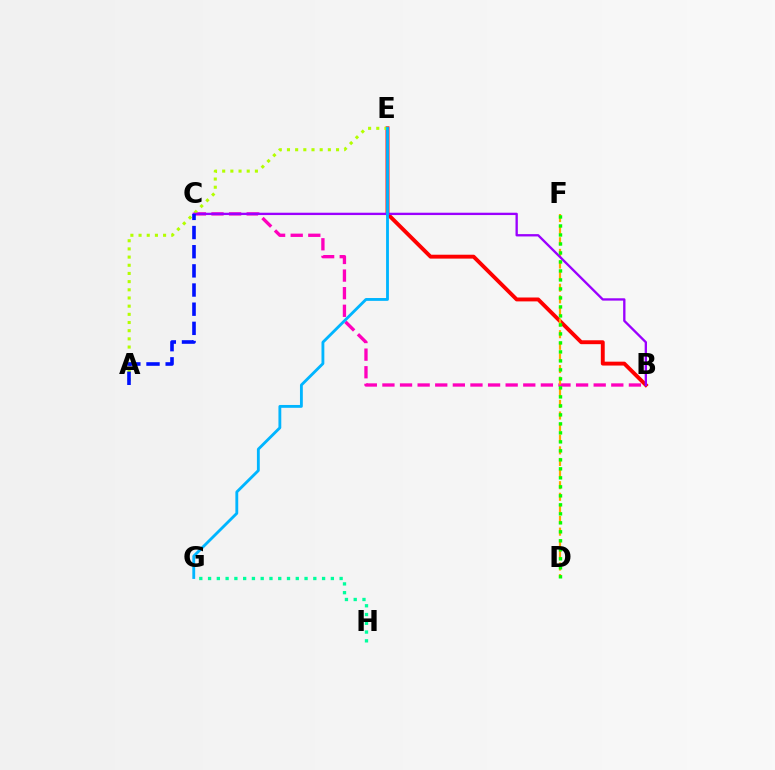{('B', 'E'): [{'color': '#ff0000', 'line_style': 'solid', 'thickness': 2.8}], ('B', 'C'): [{'color': '#ff00bd', 'line_style': 'dashed', 'thickness': 2.39}, {'color': '#9b00ff', 'line_style': 'solid', 'thickness': 1.68}], ('G', 'H'): [{'color': '#00ff9d', 'line_style': 'dotted', 'thickness': 2.38}], ('A', 'E'): [{'color': '#b3ff00', 'line_style': 'dotted', 'thickness': 2.22}], ('D', 'F'): [{'color': '#ffa500', 'line_style': 'dashed', 'thickness': 1.58}, {'color': '#08ff00', 'line_style': 'dotted', 'thickness': 2.44}], ('E', 'G'): [{'color': '#00b5ff', 'line_style': 'solid', 'thickness': 2.04}], ('A', 'C'): [{'color': '#0010ff', 'line_style': 'dashed', 'thickness': 2.6}]}